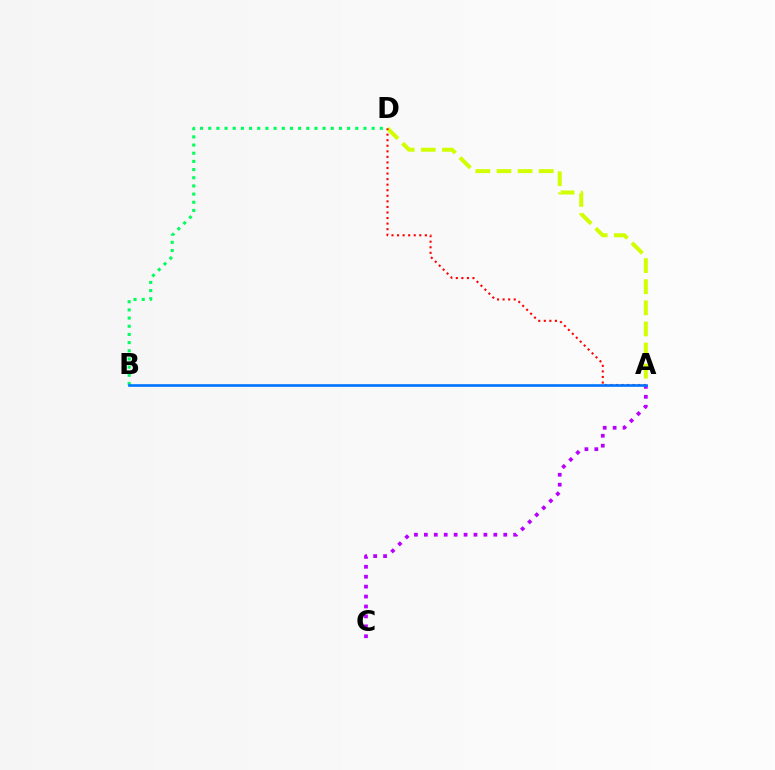{('A', 'C'): [{'color': '#b900ff', 'line_style': 'dotted', 'thickness': 2.7}], ('A', 'D'): [{'color': '#d1ff00', 'line_style': 'dashed', 'thickness': 2.87}, {'color': '#ff0000', 'line_style': 'dotted', 'thickness': 1.51}], ('B', 'D'): [{'color': '#00ff5c', 'line_style': 'dotted', 'thickness': 2.22}], ('A', 'B'): [{'color': '#0074ff', 'line_style': 'solid', 'thickness': 1.9}]}